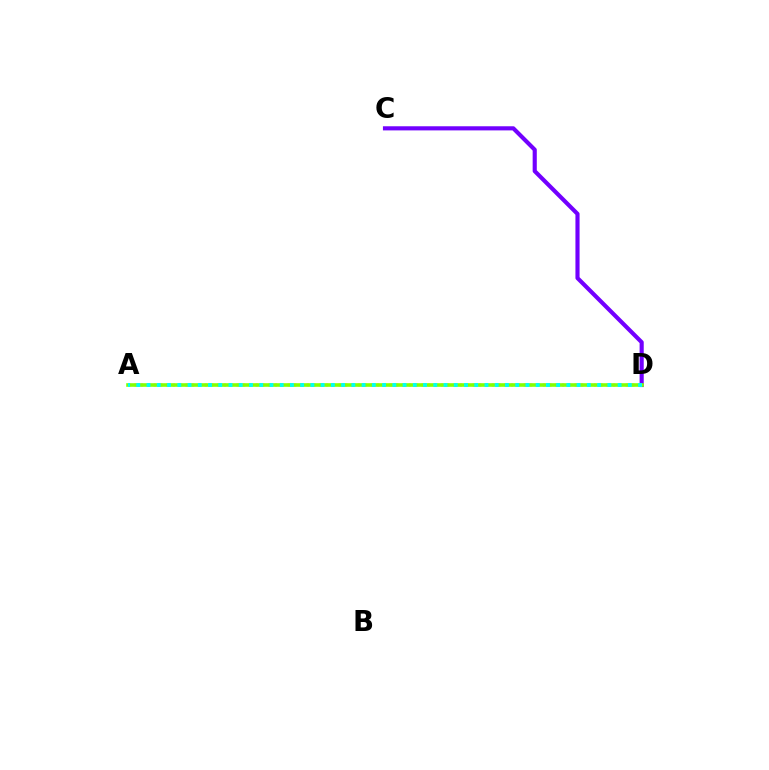{('A', 'D'): [{'color': '#ff0000', 'line_style': 'dotted', 'thickness': 1.73}, {'color': '#84ff00', 'line_style': 'solid', 'thickness': 2.59}, {'color': '#00fff6', 'line_style': 'dotted', 'thickness': 2.78}], ('C', 'D'): [{'color': '#7200ff', 'line_style': 'solid', 'thickness': 2.97}]}